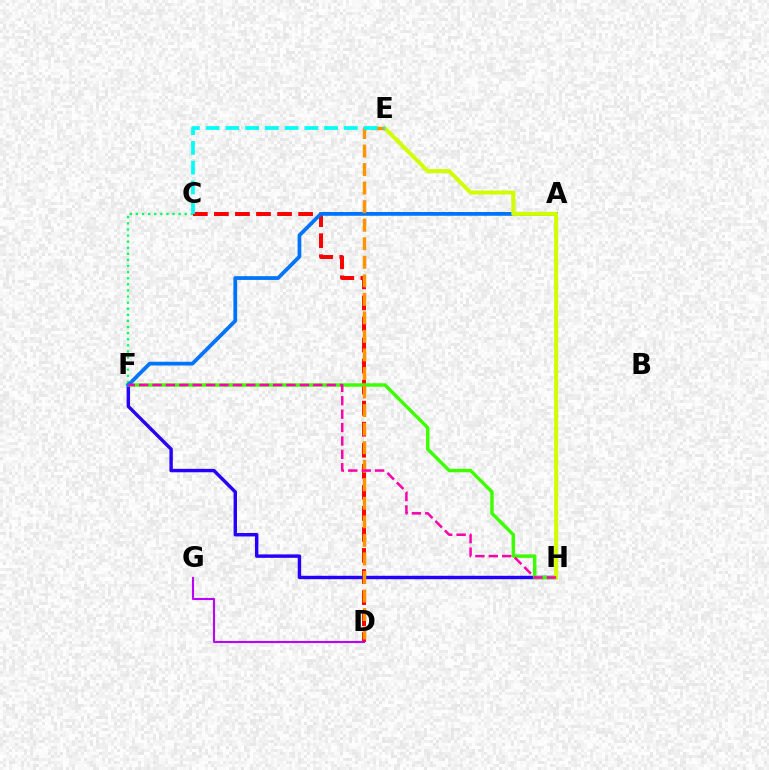{('C', 'D'): [{'color': '#ff0000', 'line_style': 'dashed', 'thickness': 2.86}], ('F', 'H'): [{'color': '#2500ff', 'line_style': 'solid', 'thickness': 2.47}, {'color': '#3dff00', 'line_style': 'solid', 'thickness': 2.48}, {'color': '#ff00ac', 'line_style': 'dashed', 'thickness': 1.82}], ('C', 'F'): [{'color': '#00ff5c', 'line_style': 'dotted', 'thickness': 1.66}], ('A', 'F'): [{'color': '#0074ff', 'line_style': 'solid', 'thickness': 2.71}], ('D', 'G'): [{'color': '#b900ff', 'line_style': 'solid', 'thickness': 1.52}], ('E', 'H'): [{'color': '#d1ff00', 'line_style': 'solid', 'thickness': 2.91}], ('D', 'E'): [{'color': '#ff9400', 'line_style': 'dashed', 'thickness': 2.52}], ('C', 'E'): [{'color': '#00fff6', 'line_style': 'dashed', 'thickness': 2.68}]}